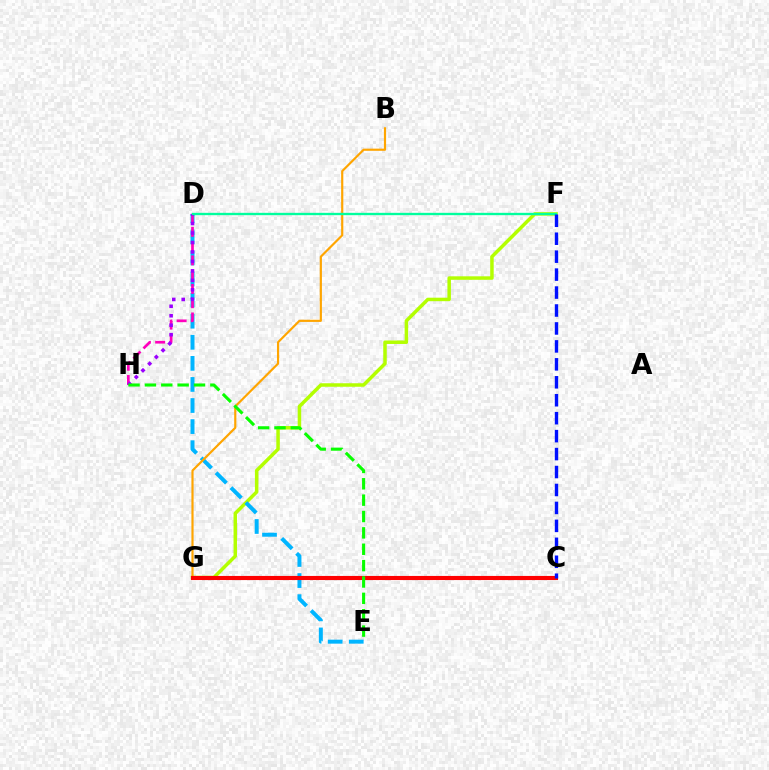{('F', 'G'): [{'color': '#b3ff00', 'line_style': 'solid', 'thickness': 2.52}], ('D', 'E'): [{'color': '#00b5ff', 'line_style': 'dashed', 'thickness': 2.86}], ('D', 'H'): [{'color': '#ff00bd', 'line_style': 'dashed', 'thickness': 1.94}, {'color': '#9b00ff', 'line_style': 'dotted', 'thickness': 2.57}], ('B', 'G'): [{'color': '#ffa500', 'line_style': 'solid', 'thickness': 1.57}], ('D', 'F'): [{'color': '#00ff9d', 'line_style': 'solid', 'thickness': 1.69}], ('C', 'G'): [{'color': '#ff0000', 'line_style': 'solid', 'thickness': 2.96}], ('C', 'F'): [{'color': '#0010ff', 'line_style': 'dashed', 'thickness': 2.44}], ('E', 'H'): [{'color': '#08ff00', 'line_style': 'dashed', 'thickness': 2.22}]}